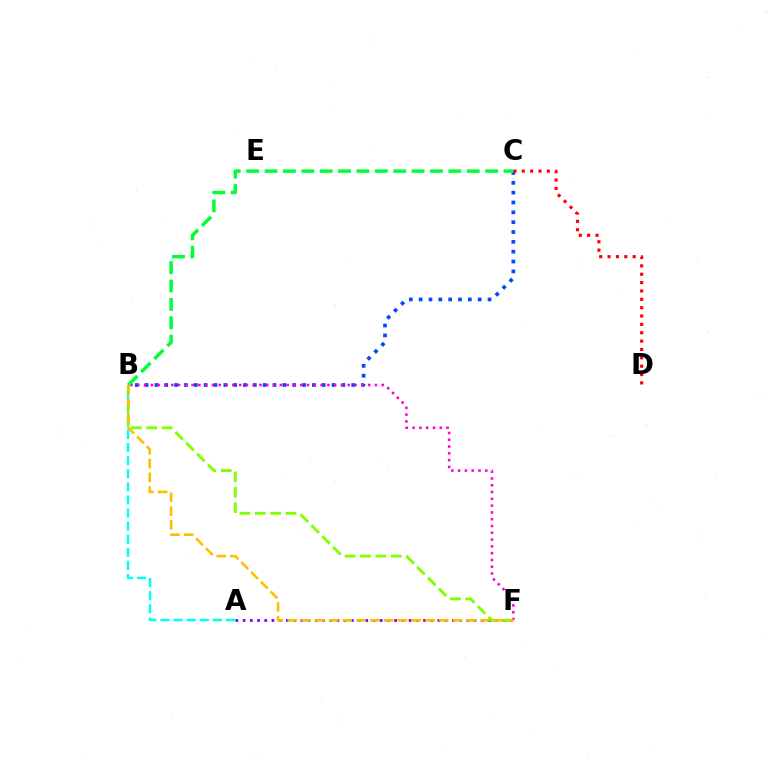{('A', 'B'): [{'color': '#00fff6', 'line_style': 'dashed', 'thickness': 1.78}], ('B', 'C'): [{'color': '#004bff', 'line_style': 'dotted', 'thickness': 2.67}, {'color': '#00ff39', 'line_style': 'dashed', 'thickness': 2.5}], ('A', 'F'): [{'color': '#7200ff', 'line_style': 'dotted', 'thickness': 1.96}], ('C', 'D'): [{'color': '#ff0000', 'line_style': 'dotted', 'thickness': 2.27}], ('B', 'F'): [{'color': '#ff00cf', 'line_style': 'dotted', 'thickness': 1.85}, {'color': '#84ff00', 'line_style': 'dashed', 'thickness': 2.09}, {'color': '#ffbd00', 'line_style': 'dashed', 'thickness': 1.87}]}